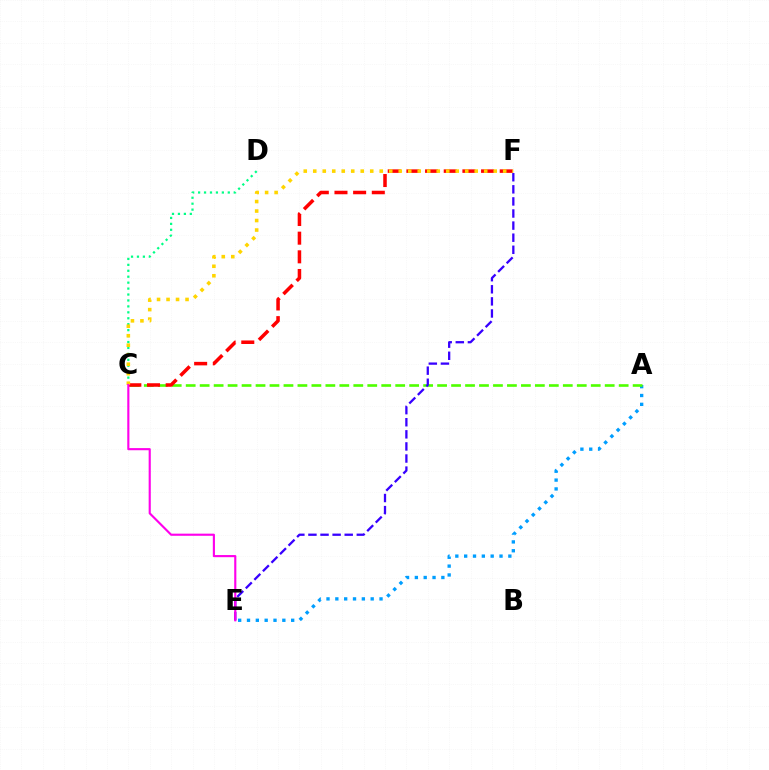{('A', 'E'): [{'color': '#009eff', 'line_style': 'dotted', 'thickness': 2.4}], ('A', 'C'): [{'color': '#4fff00', 'line_style': 'dashed', 'thickness': 1.9}], ('C', 'F'): [{'color': '#ff0000', 'line_style': 'dashed', 'thickness': 2.54}, {'color': '#ffd500', 'line_style': 'dotted', 'thickness': 2.58}], ('C', 'D'): [{'color': '#00ff86', 'line_style': 'dotted', 'thickness': 1.61}], ('E', 'F'): [{'color': '#3700ff', 'line_style': 'dashed', 'thickness': 1.64}], ('C', 'E'): [{'color': '#ff00ed', 'line_style': 'solid', 'thickness': 1.54}]}